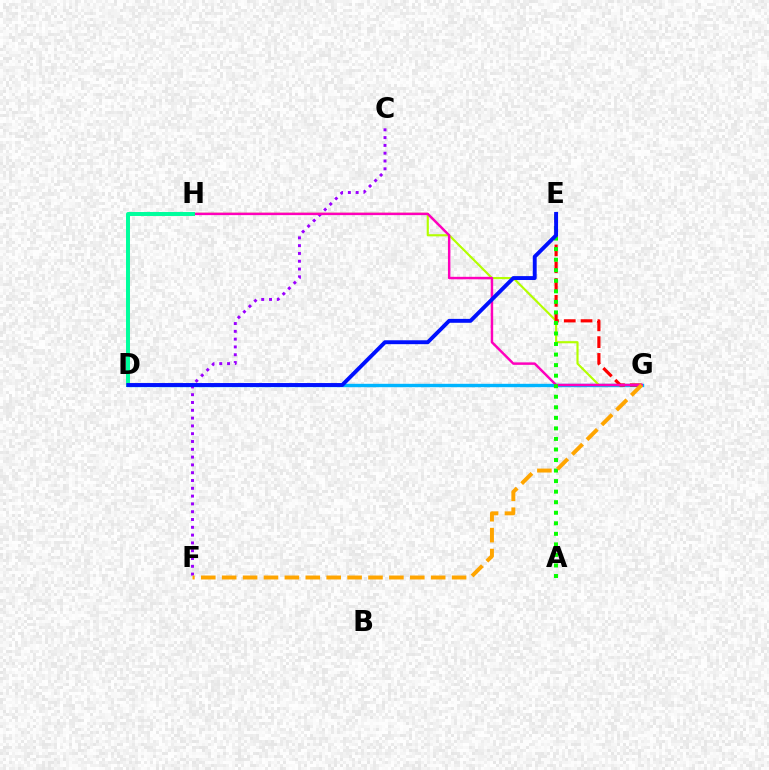{('D', 'G'): [{'color': '#00b5ff', 'line_style': 'solid', 'thickness': 2.44}], ('G', 'H'): [{'color': '#b3ff00', 'line_style': 'solid', 'thickness': 1.55}, {'color': '#ff00bd', 'line_style': 'solid', 'thickness': 1.78}], ('C', 'F'): [{'color': '#9b00ff', 'line_style': 'dotted', 'thickness': 2.12}], ('E', 'G'): [{'color': '#ff0000', 'line_style': 'dashed', 'thickness': 2.28}], ('D', 'H'): [{'color': '#00ff9d', 'line_style': 'solid', 'thickness': 2.86}], ('A', 'E'): [{'color': '#08ff00', 'line_style': 'dotted', 'thickness': 2.86}], ('D', 'E'): [{'color': '#0010ff', 'line_style': 'solid', 'thickness': 2.81}], ('F', 'G'): [{'color': '#ffa500', 'line_style': 'dashed', 'thickness': 2.84}]}